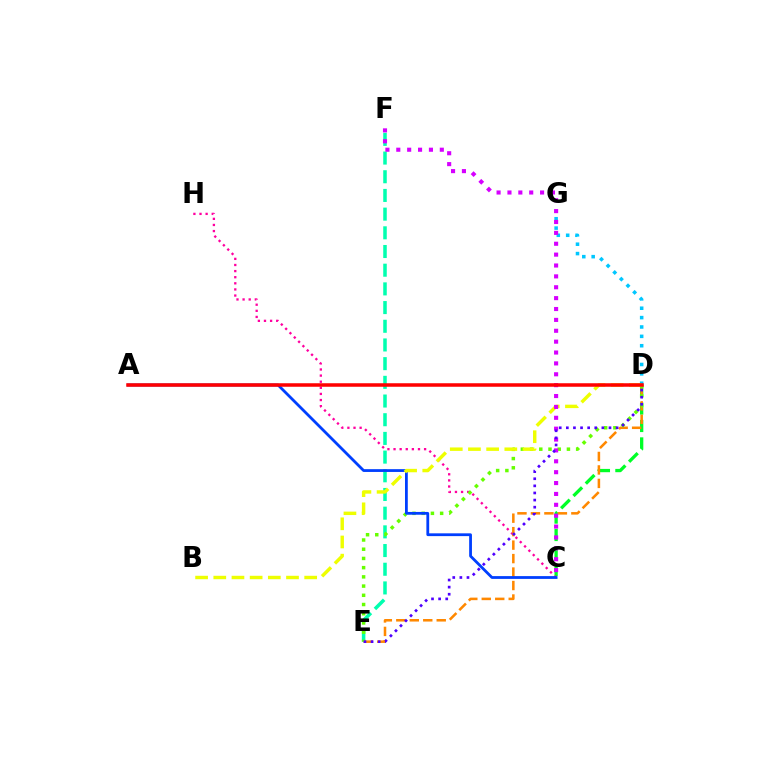{('D', 'G'): [{'color': '#00c7ff', 'line_style': 'dotted', 'thickness': 2.55}], ('C', 'D'): [{'color': '#00ff27', 'line_style': 'dashed', 'thickness': 2.37}], ('E', 'F'): [{'color': '#00ffaf', 'line_style': 'dashed', 'thickness': 2.54}], ('C', 'H'): [{'color': '#ff00a0', 'line_style': 'dotted', 'thickness': 1.66}], ('D', 'E'): [{'color': '#ff8800', 'line_style': 'dashed', 'thickness': 1.83}, {'color': '#66ff00', 'line_style': 'dotted', 'thickness': 2.5}, {'color': '#4f00ff', 'line_style': 'dotted', 'thickness': 1.93}], ('A', 'C'): [{'color': '#003fff', 'line_style': 'solid', 'thickness': 2.01}], ('B', 'D'): [{'color': '#eeff00', 'line_style': 'dashed', 'thickness': 2.47}], ('C', 'F'): [{'color': '#d600ff', 'line_style': 'dotted', 'thickness': 2.96}], ('A', 'D'): [{'color': '#ff0000', 'line_style': 'solid', 'thickness': 2.53}]}